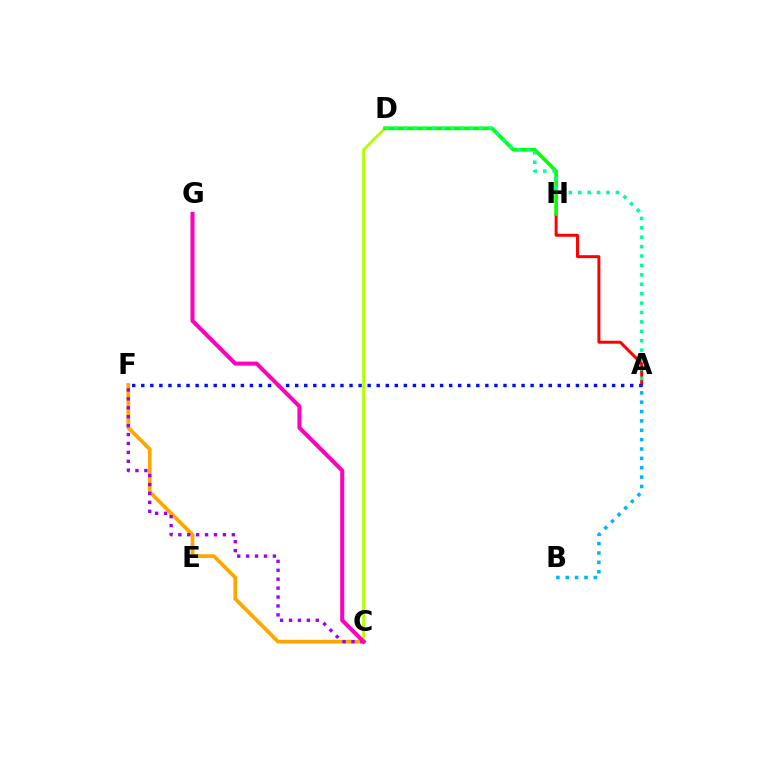{('A', 'H'): [{'color': '#ff0000', 'line_style': 'solid', 'thickness': 2.13}], ('C', 'F'): [{'color': '#ffa500', 'line_style': 'solid', 'thickness': 2.67}, {'color': '#9b00ff', 'line_style': 'dotted', 'thickness': 2.42}], ('C', 'D'): [{'color': '#b3ff00', 'line_style': 'solid', 'thickness': 2.06}], ('A', 'F'): [{'color': '#0010ff', 'line_style': 'dotted', 'thickness': 2.46}], ('D', 'H'): [{'color': '#08ff00', 'line_style': 'solid', 'thickness': 2.65}], ('A', 'D'): [{'color': '#00ff9d', 'line_style': 'dotted', 'thickness': 2.56}], ('A', 'B'): [{'color': '#00b5ff', 'line_style': 'dotted', 'thickness': 2.54}], ('C', 'G'): [{'color': '#ff00bd', 'line_style': 'solid', 'thickness': 2.91}]}